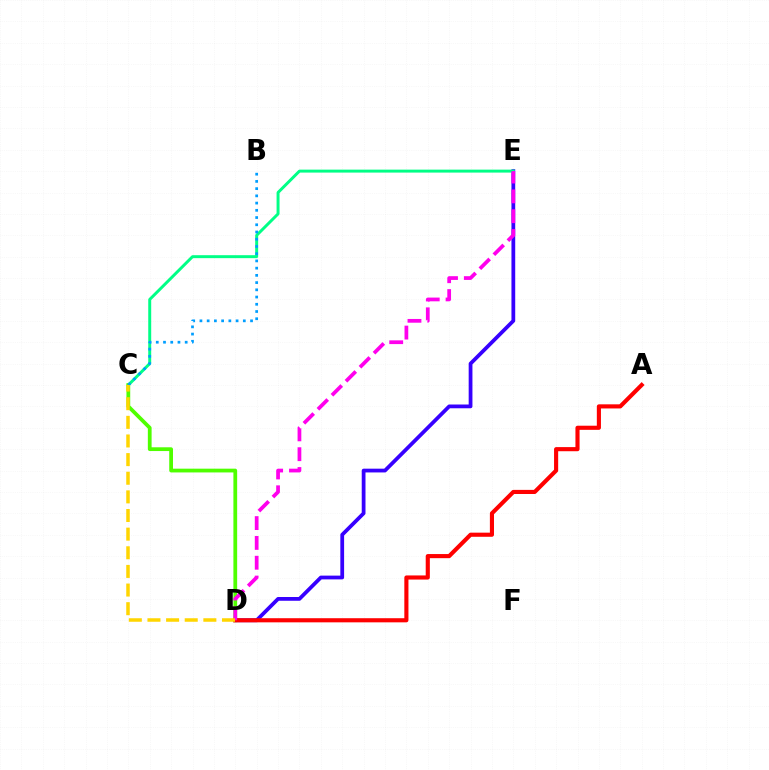{('D', 'E'): [{'color': '#3700ff', 'line_style': 'solid', 'thickness': 2.71}, {'color': '#ff00ed', 'line_style': 'dashed', 'thickness': 2.69}], ('C', 'E'): [{'color': '#00ff86', 'line_style': 'solid', 'thickness': 2.13}], ('C', 'D'): [{'color': '#4fff00', 'line_style': 'solid', 'thickness': 2.71}, {'color': '#ffd500', 'line_style': 'dashed', 'thickness': 2.53}], ('A', 'D'): [{'color': '#ff0000', 'line_style': 'solid', 'thickness': 2.97}], ('B', 'C'): [{'color': '#009eff', 'line_style': 'dotted', 'thickness': 1.96}]}